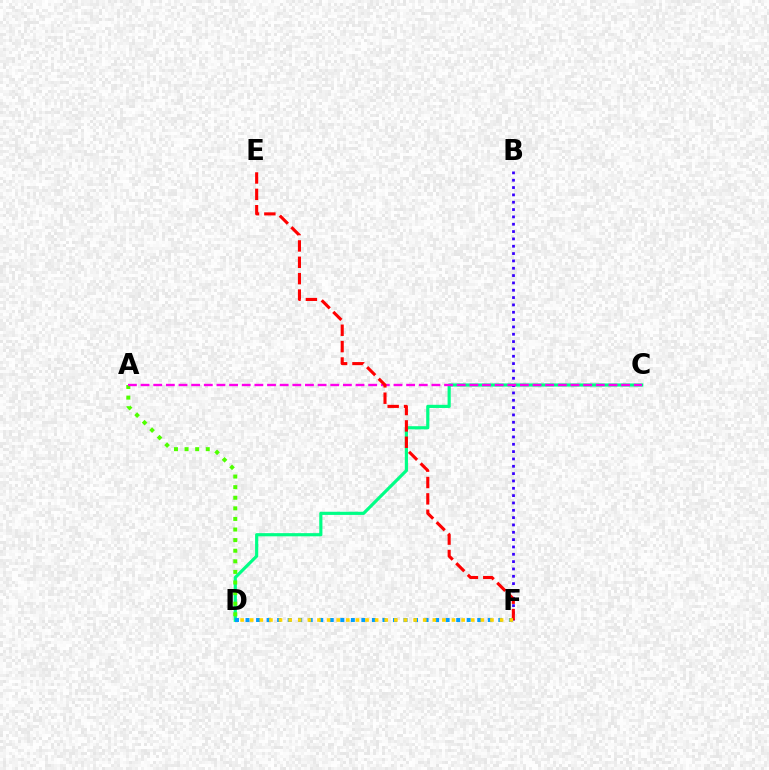{('C', 'D'): [{'color': '#00ff86', 'line_style': 'solid', 'thickness': 2.28}], ('B', 'F'): [{'color': '#3700ff', 'line_style': 'dotted', 'thickness': 1.99}], ('A', 'D'): [{'color': '#4fff00', 'line_style': 'dotted', 'thickness': 2.88}], ('A', 'C'): [{'color': '#ff00ed', 'line_style': 'dashed', 'thickness': 1.72}], ('E', 'F'): [{'color': '#ff0000', 'line_style': 'dashed', 'thickness': 2.22}], ('D', 'F'): [{'color': '#009eff', 'line_style': 'dotted', 'thickness': 2.86}, {'color': '#ffd500', 'line_style': 'dotted', 'thickness': 2.61}]}